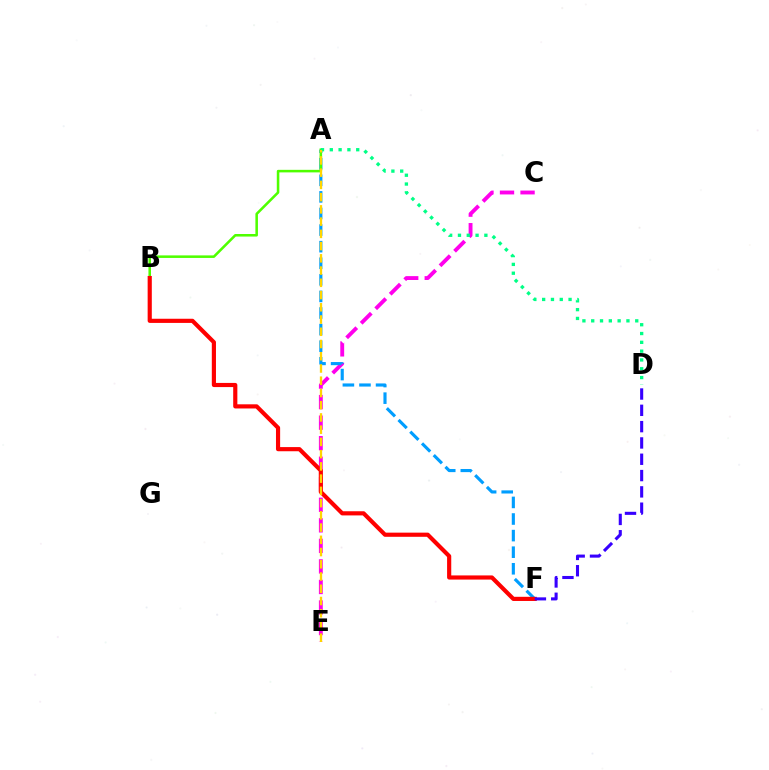{('C', 'E'): [{'color': '#ff00ed', 'line_style': 'dashed', 'thickness': 2.79}], ('A', 'F'): [{'color': '#009eff', 'line_style': 'dashed', 'thickness': 2.25}], ('A', 'B'): [{'color': '#4fff00', 'line_style': 'solid', 'thickness': 1.84}], ('A', 'D'): [{'color': '#00ff86', 'line_style': 'dotted', 'thickness': 2.39}], ('B', 'F'): [{'color': '#ff0000', 'line_style': 'solid', 'thickness': 2.99}], ('A', 'E'): [{'color': '#ffd500', 'line_style': 'dashed', 'thickness': 1.66}], ('D', 'F'): [{'color': '#3700ff', 'line_style': 'dashed', 'thickness': 2.22}]}